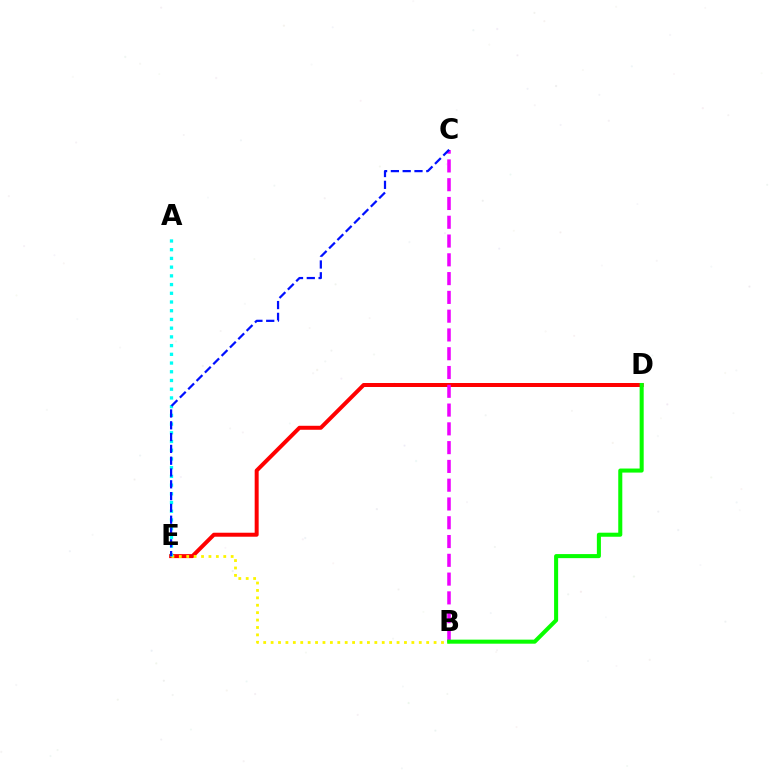{('D', 'E'): [{'color': '#ff0000', 'line_style': 'solid', 'thickness': 2.87}], ('B', 'E'): [{'color': '#fcf500', 'line_style': 'dotted', 'thickness': 2.01}], ('B', 'C'): [{'color': '#ee00ff', 'line_style': 'dashed', 'thickness': 2.55}], ('A', 'E'): [{'color': '#00fff6', 'line_style': 'dotted', 'thickness': 2.37}], ('B', 'D'): [{'color': '#08ff00', 'line_style': 'solid', 'thickness': 2.92}], ('C', 'E'): [{'color': '#0010ff', 'line_style': 'dashed', 'thickness': 1.6}]}